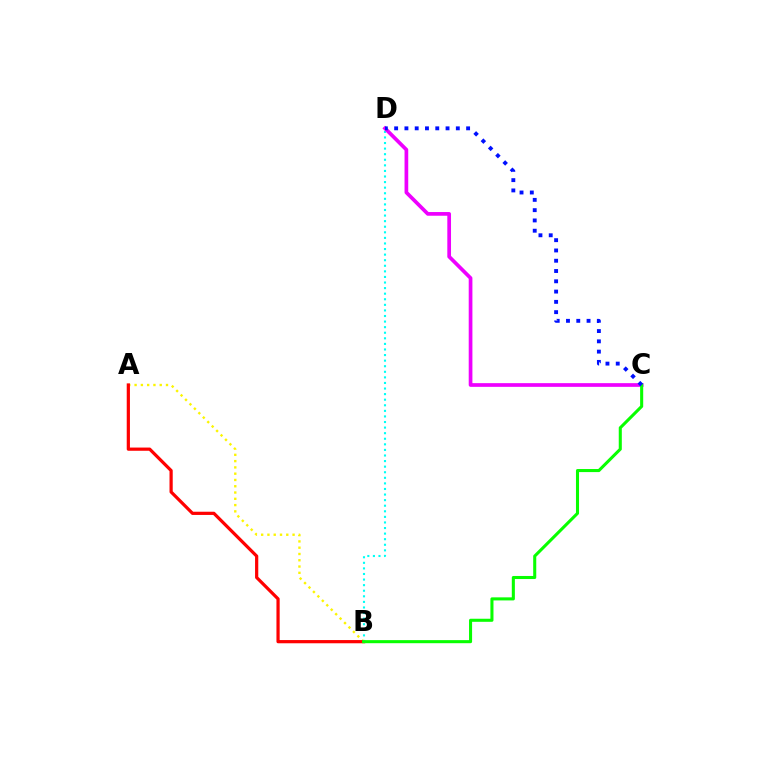{('A', 'B'): [{'color': '#fcf500', 'line_style': 'dotted', 'thickness': 1.71}, {'color': '#ff0000', 'line_style': 'solid', 'thickness': 2.32}], ('B', 'D'): [{'color': '#00fff6', 'line_style': 'dotted', 'thickness': 1.52}], ('C', 'D'): [{'color': '#ee00ff', 'line_style': 'solid', 'thickness': 2.66}, {'color': '#0010ff', 'line_style': 'dotted', 'thickness': 2.79}], ('B', 'C'): [{'color': '#08ff00', 'line_style': 'solid', 'thickness': 2.21}]}